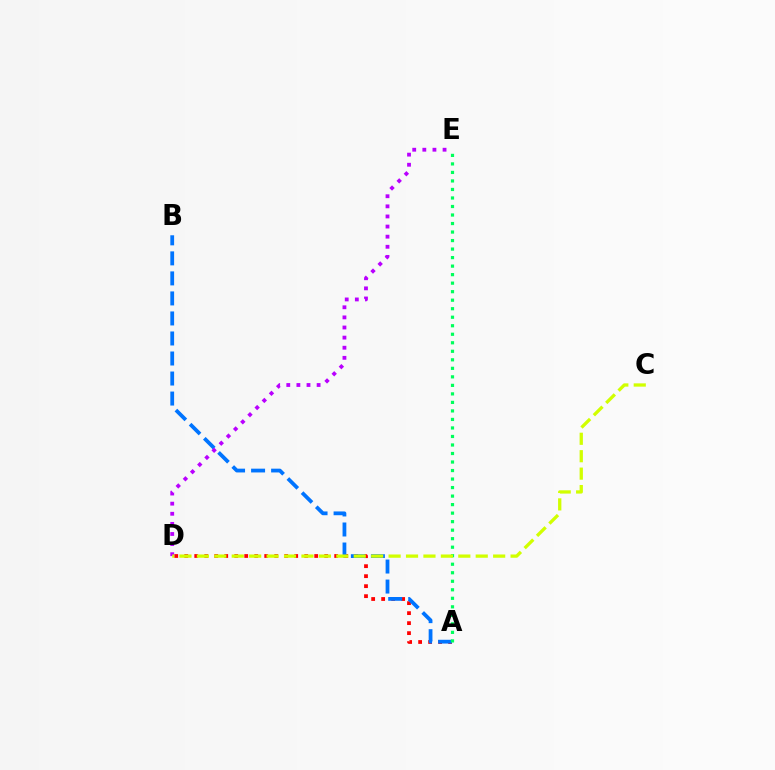{('A', 'D'): [{'color': '#ff0000', 'line_style': 'dotted', 'thickness': 2.72}], ('A', 'B'): [{'color': '#0074ff', 'line_style': 'dashed', 'thickness': 2.72}], ('D', 'E'): [{'color': '#b900ff', 'line_style': 'dotted', 'thickness': 2.75}], ('A', 'E'): [{'color': '#00ff5c', 'line_style': 'dotted', 'thickness': 2.31}], ('C', 'D'): [{'color': '#d1ff00', 'line_style': 'dashed', 'thickness': 2.37}]}